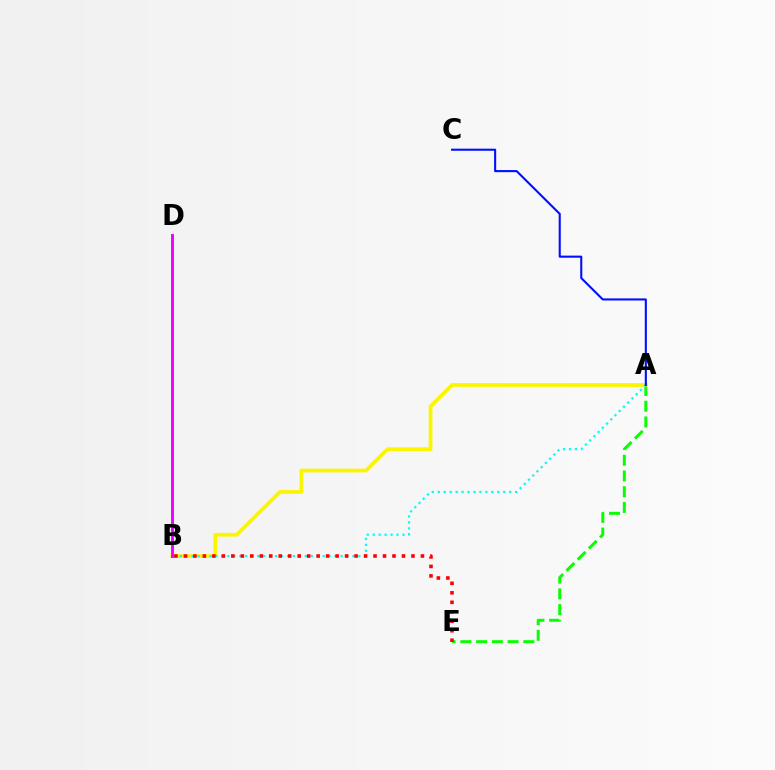{('A', 'E'): [{'color': '#08ff00', 'line_style': 'dashed', 'thickness': 2.14}], ('A', 'B'): [{'color': '#fcf500', 'line_style': 'solid', 'thickness': 2.7}, {'color': '#00fff6', 'line_style': 'dotted', 'thickness': 1.62}], ('A', 'C'): [{'color': '#0010ff', 'line_style': 'solid', 'thickness': 1.51}], ('B', 'D'): [{'color': '#ee00ff', 'line_style': 'solid', 'thickness': 2.1}], ('B', 'E'): [{'color': '#ff0000', 'line_style': 'dotted', 'thickness': 2.58}]}